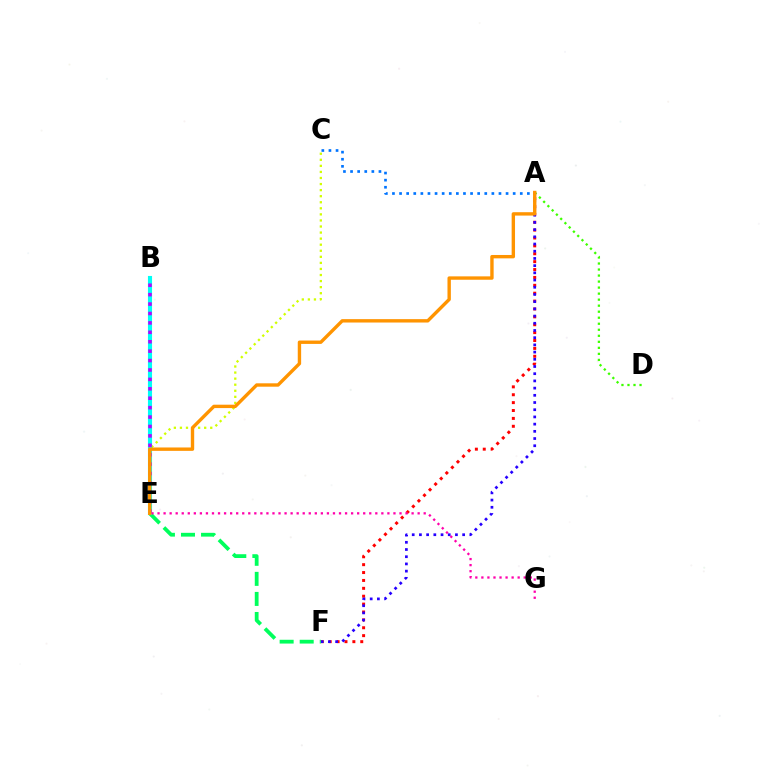{('A', 'F'): [{'color': '#ff0000', 'line_style': 'dotted', 'thickness': 2.14}, {'color': '#2500ff', 'line_style': 'dotted', 'thickness': 1.96}], ('C', 'E'): [{'color': '#d1ff00', 'line_style': 'dotted', 'thickness': 1.65}], ('E', 'F'): [{'color': '#00ff5c', 'line_style': 'dashed', 'thickness': 2.73}], ('A', 'C'): [{'color': '#0074ff', 'line_style': 'dotted', 'thickness': 1.93}], ('B', 'E'): [{'color': '#00fff6', 'line_style': 'solid', 'thickness': 2.96}, {'color': '#b900ff', 'line_style': 'dotted', 'thickness': 2.56}], ('A', 'D'): [{'color': '#3dff00', 'line_style': 'dotted', 'thickness': 1.64}], ('E', 'G'): [{'color': '#ff00ac', 'line_style': 'dotted', 'thickness': 1.64}], ('A', 'E'): [{'color': '#ff9400', 'line_style': 'solid', 'thickness': 2.44}]}